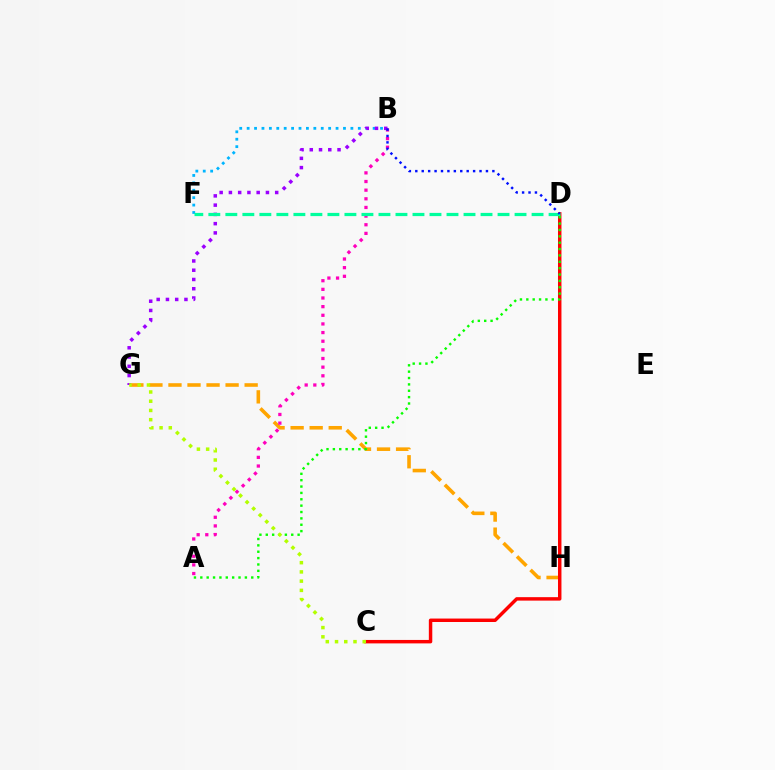{('B', 'F'): [{'color': '#00b5ff', 'line_style': 'dotted', 'thickness': 2.01}], ('G', 'H'): [{'color': '#ffa500', 'line_style': 'dashed', 'thickness': 2.59}], ('A', 'B'): [{'color': '#ff00bd', 'line_style': 'dotted', 'thickness': 2.35}], ('B', 'G'): [{'color': '#9b00ff', 'line_style': 'dotted', 'thickness': 2.51}], ('C', 'D'): [{'color': '#ff0000', 'line_style': 'solid', 'thickness': 2.48}], ('A', 'D'): [{'color': '#08ff00', 'line_style': 'dotted', 'thickness': 1.73}], ('D', 'F'): [{'color': '#00ff9d', 'line_style': 'dashed', 'thickness': 2.31}], ('B', 'D'): [{'color': '#0010ff', 'line_style': 'dotted', 'thickness': 1.75}], ('C', 'G'): [{'color': '#b3ff00', 'line_style': 'dotted', 'thickness': 2.51}]}